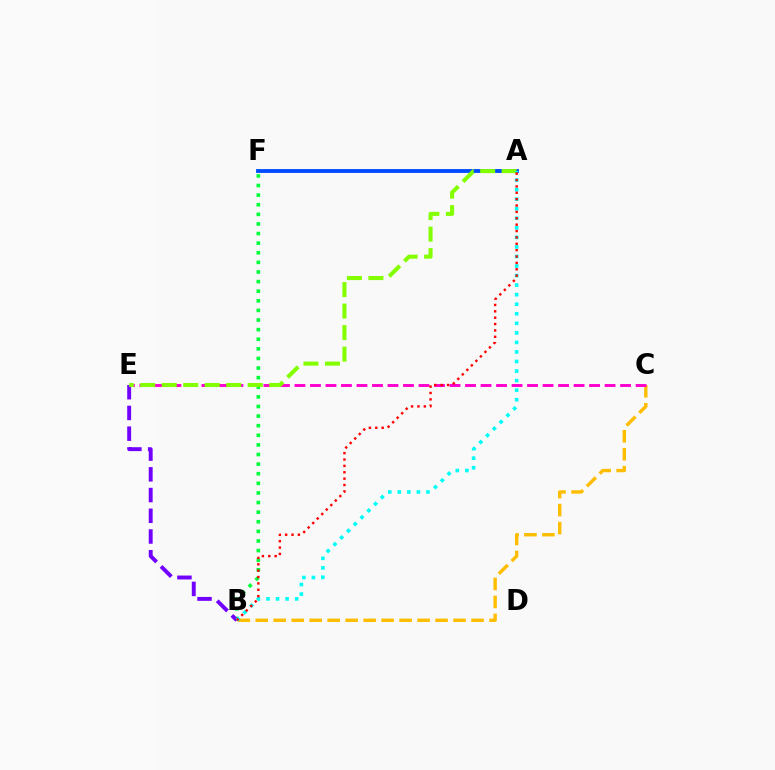{('B', 'F'): [{'color': '#00ff39', 'line_style': 'dotted', 'thickness': 2.61}], ('A', 'F'): [{'color': '#004bff', 'line_style': 'solid', 'thickness': 2.78}], ('B', 'C'): [{'color': '#ffbd00', 'line_style': 'dashed', 'thickness': 2.44}], ('C', 'E'): [{'color': '#ff00cf', 'line_style': 'dashed', 'thickness': 2.11}], ('B', 'E'): [{'color': '#7200ff', 'line_style': 'dashed', 'thickness': 2.82}], ('A', 'E'): [{'color': '#84ff00', 'line_style': 'dashed', 'thickness': 2.92}], ('A', 'B'): [{'color': '#00fff6', 'line_style': 'dotted', 'thickness': 2.59}, {'color': '#ff0000', 'line_style': 'dotted', 'thickness': 1.73}]}